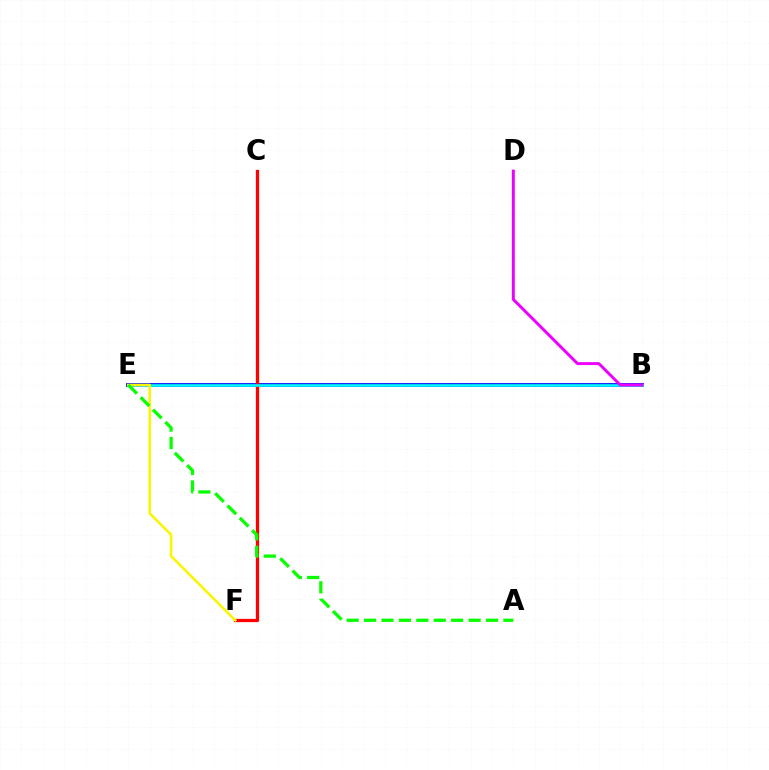{('B', 'E'): [{'color': '#0010ff', 'line_style': 'solid', 'thickness': 2.73}, {'color': '#00fff6', 'line_style': 'solid', 'thickness': 1.86}], ('C', 'F'): [{'color': '#ff0000', 'line_style': 'solid', 'thickness': 2.35}], ('E', 'F'): [{'color': '#fcf500', 'line_style': 'solid', 'thickness': 1.85}], ('A', 'E'): [{'color': '#08ff00', 'line_style': 'dashed', 'thickness': 2.37}], ('B', 'D'): [{'color': '#ee00ff', 'line_style': 'solid', 'thickness': 2.13}]}